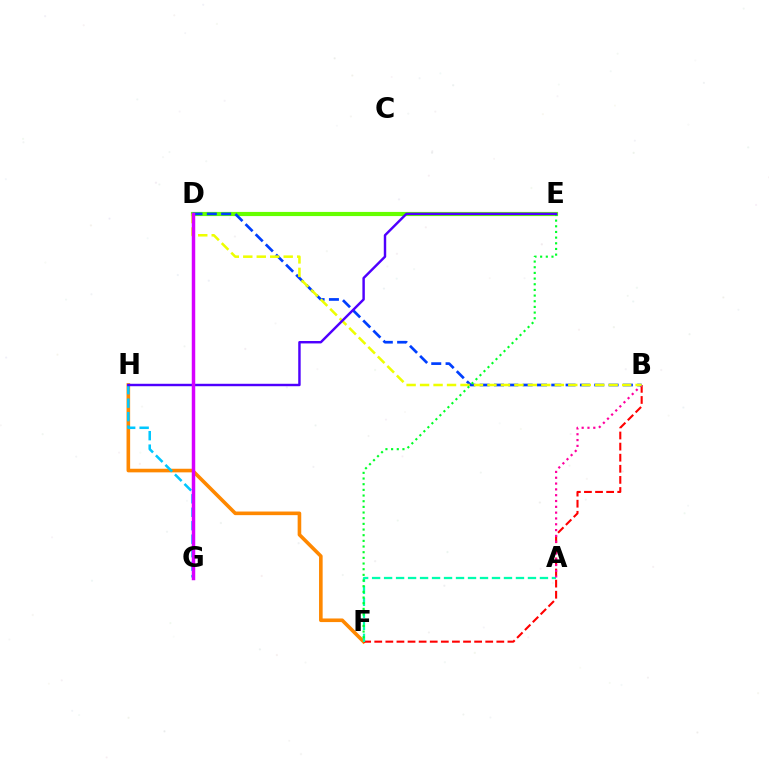{('F', 'H'): [{'color': '#ff8800', 'line_style': 'solid', 'thickness': 2.6}], ('B', 'F'): [{'color': '#ff0000', 'line_style': 'dashed', 'thickness': 1.51}], ('D', 'E'): [{'color': '#66ff00', 'line_style': 'solid', 'thickness': 3.0}], ('A', 'F'): [{'color': '#00ffaf', 'line_style': 'dashed', 'thickness': 1.63}], ('G', 'H'): [{'color': '#00c7ff', 'line_style': 'dashed', 'thickness': 1.83}], ('A', 'B'): [{'color': '#ff00a0', 'line_style': 'dotted', 'thickness': 1.58}], ('B', 'D'): [{'color': '#003fff', 'line_style': 'dashed', 'thickness': 1.95}, {'color': '#eeff00', 'line_style': 'dashed', 'thickness': 1.83}], ('E', 'F'): [{'color': '#00ff27', 'line_style': 'dotted', 'thickness': 1.54}], ('E', 'H'): [{'color': '#4f00ff', 'line_style': 'solid', 'thickness': 1.76}], ('D', 'G'): [{'color': '#d600ff', 'line_style': 'solid', 'thickness': 2.5}]}